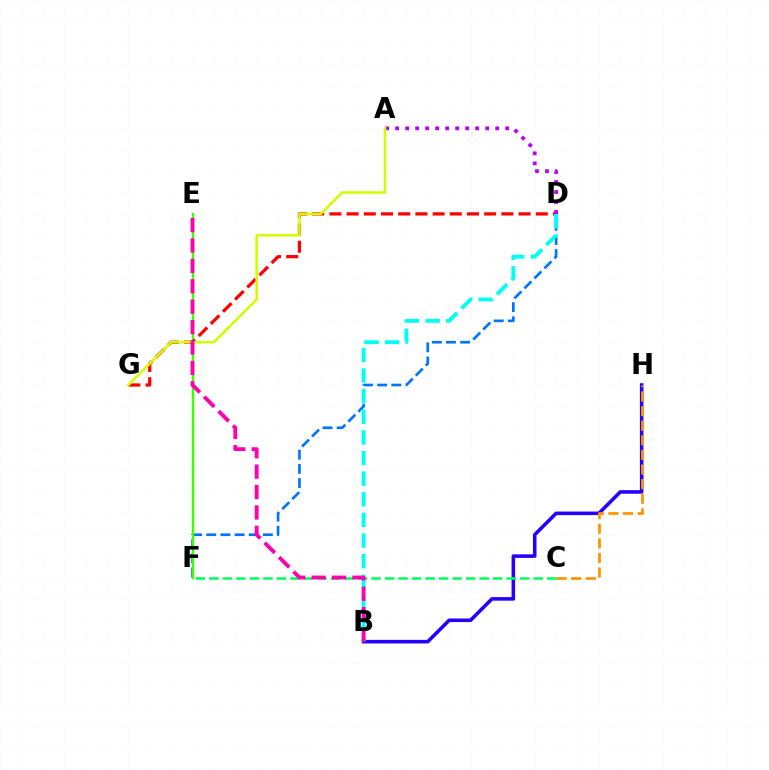{('B', 'H'): [{'color': '#2500ff', 'line_style': 'solid', 'thickness': 2.57}], ('C', 'H'): [{'color': '#ff9400', 'line_style': 'dashed', 'thickness': 1.98}], ('D', 'F'): [{'color': '#0074ff', 'line_style': 'dashed', 'thickness': 1.92}], ('E', 'F'): [{'color': '#3dff00', 'line_style': 'solid', 'thickness': 1.76}], ('C', 'F'): [{'color': '#00ff5c', 'line_style': 'dashed', 'thickness': 1.84}], ('D', 'G'): [{'color': '#ff0000', 'line_style': 'dashed', 'thickness': 2.34}], ('B', 'D'): [{'color': '#00fff6', 'line_style': 'dashed', 'thickness': 2.8}], ('A', 'D'): [{'color': '#b900ff', 'line_style': 'dotted', 'thickness': 2.72}], ('A', 'G'): [{'color': '#d1ff00', 'line_style': 'solid', 'thickness': 1.83}], ('B', 'E'): [{'color': '#ff00ac', 'line_style': 'dashed', 'thickness': 2.77}]}